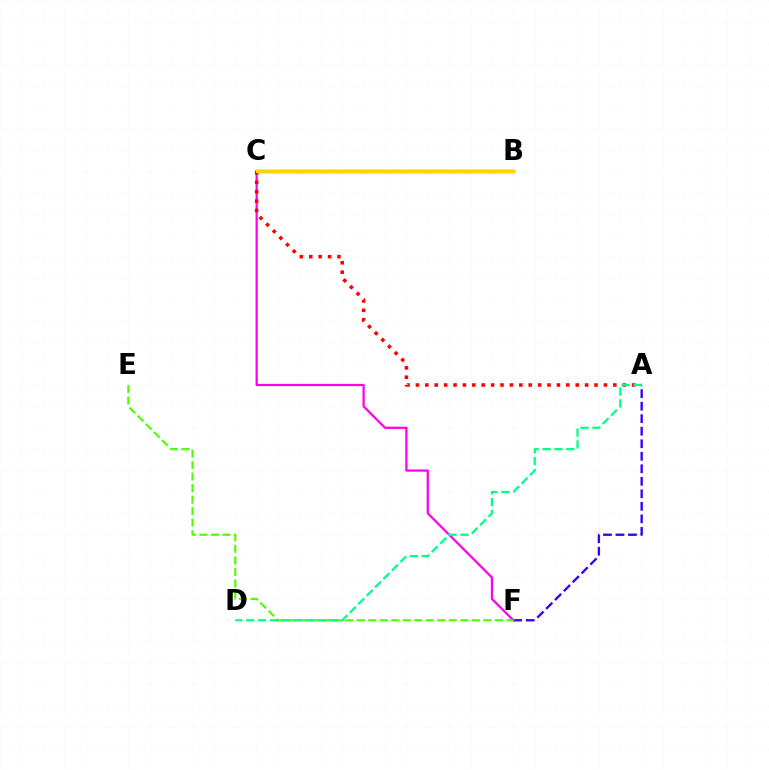{('A', 'F'): [{'color': '#3700ff', 'line_style': 'dashed', 'thickness': 1.7}], ('C', 'F'): [{'color': '#ff00ed', 'line_style': 'solid', 'thickness': 1.61}], ('A', 'C'): [{'color': '#ff0000', 'line_style': 'dotted', 'thickness': 2.55}], ('E', 'F'): [{'color': '#4fff00', 'line_style': 'dashed', 'thickness': 1.56}], ('B', 'C'): [{'color': '#009eff', 'line_style': 'solid', 'thickness': 2.49}, {'color': '#ffd500', 'line_style': 'solid', 'thickness': 2.21}], ('A', 'D'): [{'color': '#00ff86', 'line_style': 'dashed', 'thickness': 1.61}]}